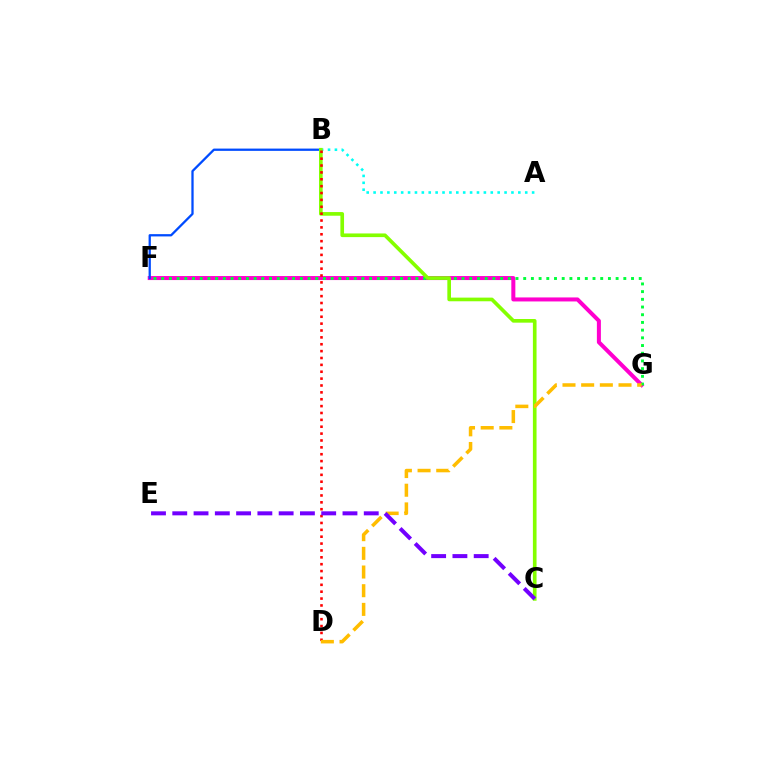{('F', 'G'): [{'color': '#ff00cf', 'line_style': 'solid', 'thickness': 2.89}, {'color': '#00ff39', 'line_style': 'dotted', 'thickness': 2.09}], ('B', 'F'): [{'color': '#004bff', 'line_style': 'solid', 'thickness': 1.64}], ('A', 'B'): [{'color': '#00fff6', 'line_style': 'dotted', 'thickness': 1.87}], ('B', 'C'): [{'color': '#84ff00', 'line_style': 'solid', 'thickness': 2.63}], ('B', 'D'): [{'color': '#ff0000', 'line_style': 'dotted', 'thickness': 1.87}], ('D', 'G'): [{'color': '#ffbd00', 'line_style': 'dashed', 'thickness': 2.54}], ('C', 'E'): [{'color': '#7200ff', 'line_style': 'dashed', 'thickness': 2.89}]}